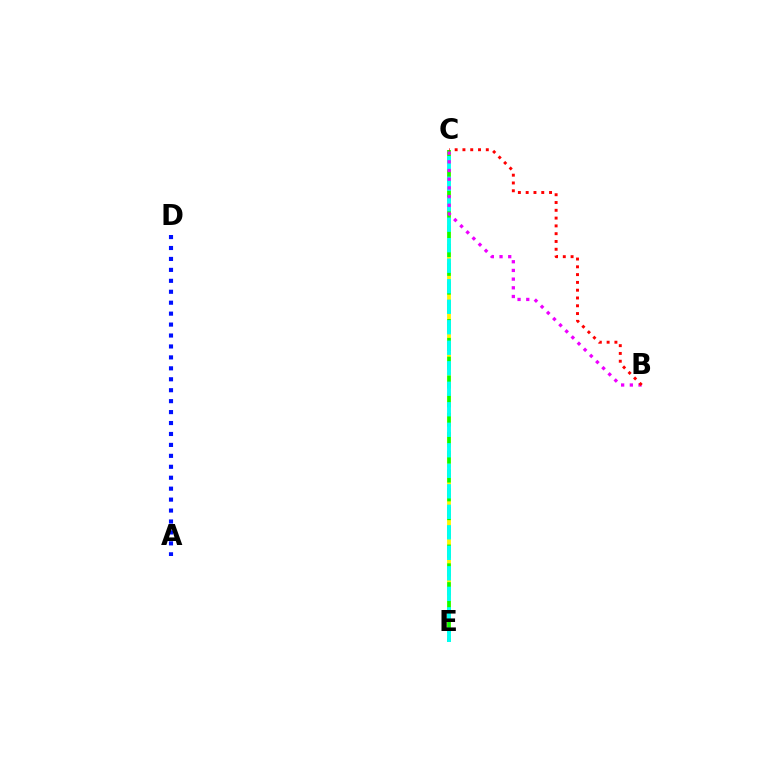{('C', 'E'): [{'color': '#fcf500', 'line_style': 'dashed', 'thickness': 2.75}, {'color': '#08ff00', 'line_style': 'dashed', 'thickness': 2.55}, {'color': '#00fff6', 'line_style': 'dashed', 'thickness': 2.79}], ('B', 'C'): [{'color': '#ee00ff', 'line_style': 'dotted', 'thickness': 2.36}, {'color': '#ff0000', 'line_style': 'dotted', 'thickness': 2.12}], ('A', 'D'): [{'color': '#0010ff', 'line_style': 'dotted', 'thickness': 2.97}]}